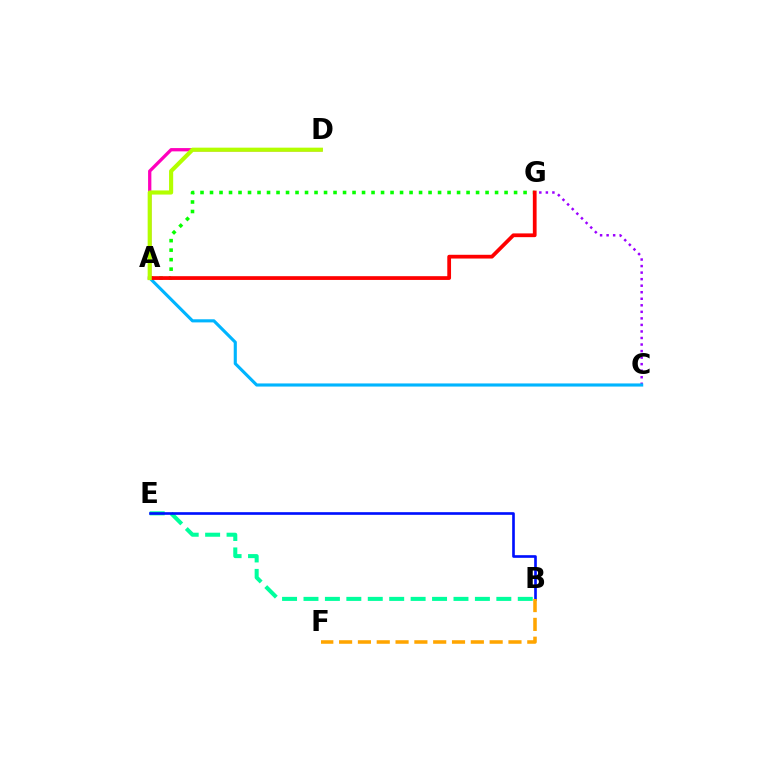{('A', 'D'): [{'color': '#ff00bd', 'line_style': 'solid', 'thickness': 2.36}, {'color': '#b3ff00', 'line_style': 'solid', 'thickness': 2.97}], ('C', 'G'): [{'color': '#9b00ff', 'line_style': 'dotted', 'thickness': 1.78}], ('A', 'C'): [{'color': '#00b5ff', 'line_style': 'solid', 'thickness': 2.25}], ('B', 'E'): [{'color': '#00ff9d', 'line_style': 'dashed', 'thickness': 2.91}, {'color': '#0010ff', 'line_style': 'solid', 'thickness': 1.9}], ('A', 'G'): [{'color': '#08ff00', 'line_style': 'dotted', 'thickness': 2.58}, {'color': '#ff0000', 'line_style': 'solid', 'thickness': 2.7}], ('B', 'F'): [{'color': '#ffa500', 'line_style': 'dashed', 'thickness': 2.56}]}